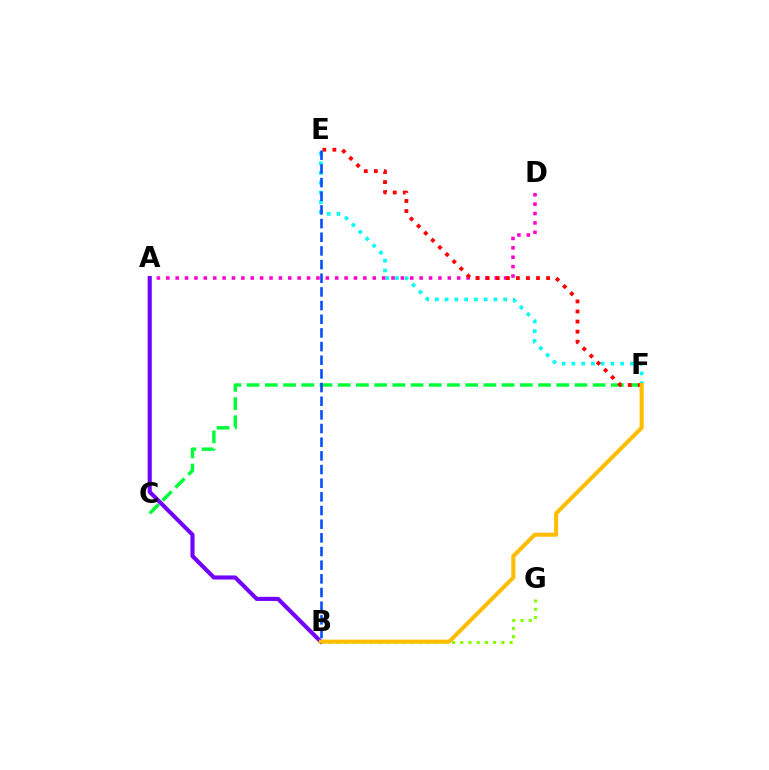{('E', 'F'): [{'color': '#00fff6', 'line_style': 'dotted', 'thickness': 2.65}, {'color': '#ff0000', 'line_style': 'dotted', 'thickness': 2.73}], ('B', 'G'): [{'color': '#84ff00', 'line_style': 'dotted', 'thickness': 2.24}], ('C', 'F'): [{'color': '#00ff39', 'line_style': 'dashed', 'thickness': 2.47}], ('A', 'D'): [{'color': '#ff00cf', 'line_style': 'dotted', 'thickness': 2.55}], ('A', 'B'): [{'color': '#7200ff', 'line_style': 'solid', 'thickness': 2.95}], ('B', 'F'): [{'color': '#ffbd00', 'line_style': 'solid', 'thickness': 2.92}], ('B', 'E'): [{'color': '#004bff', 'line_style': 'dashed', 'thickness': 1.86}]}